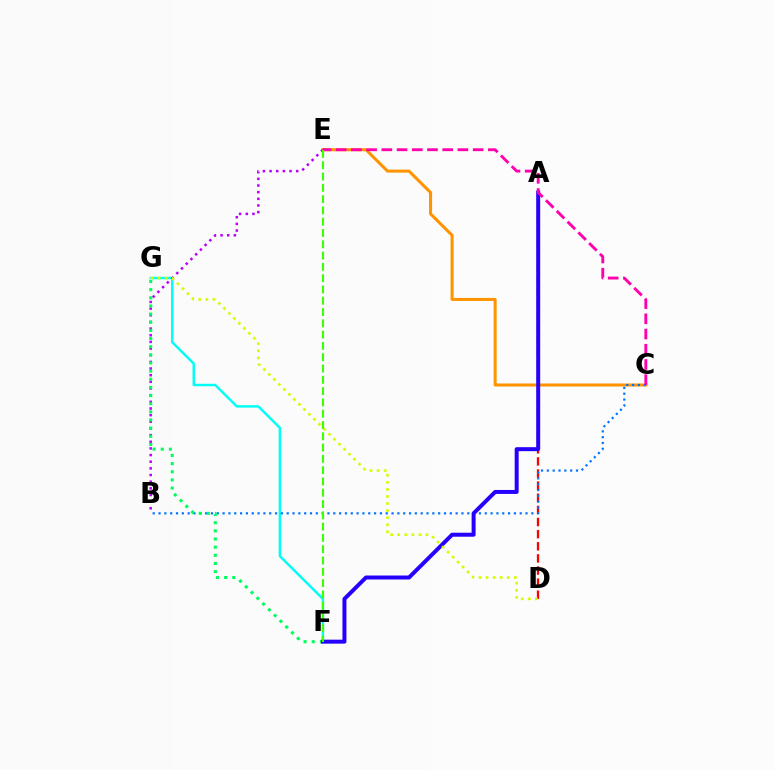{('A', 'D'): [{'color': '#ff0000', 'line_style': 'dashed', 'thickness': 1.65}], ('F', 'G'): [{'color': '#00fff6', 'line_style': 'solid', 'thickness': 1.77}, {'color': '#00ff5c', 'line_style': 'dotted', 'thickness': 2.21}], ('C', 'E'): [{'color': '#ff9400', 'line_style': 'solid', 'thickness': 2.18}, {'color': '#ff00ac', 'line_style': 'dashed', 'thickness': 2.07}], ('B', 'C'): [{'color': '#0074ff', 'line_style': 'dotted', 'thickness': 1.58}], ('B', 'E'): [{'color': '#b900ff', 'line_style': 'dotted', 'thickness': 1.81}], ('A', 'F'): [{'color': '#2500ff', 'line_style': 'solid', 'thickness': 2.87}], ('D', 'G'): [{'color': '#d1ff00', 'line_style': 'dotted', 'thickness': 1.92}], ('E', 'F'): [{'color': '#3dff00', 'line_style': 'dashed', 'thickness': 1.53}]}